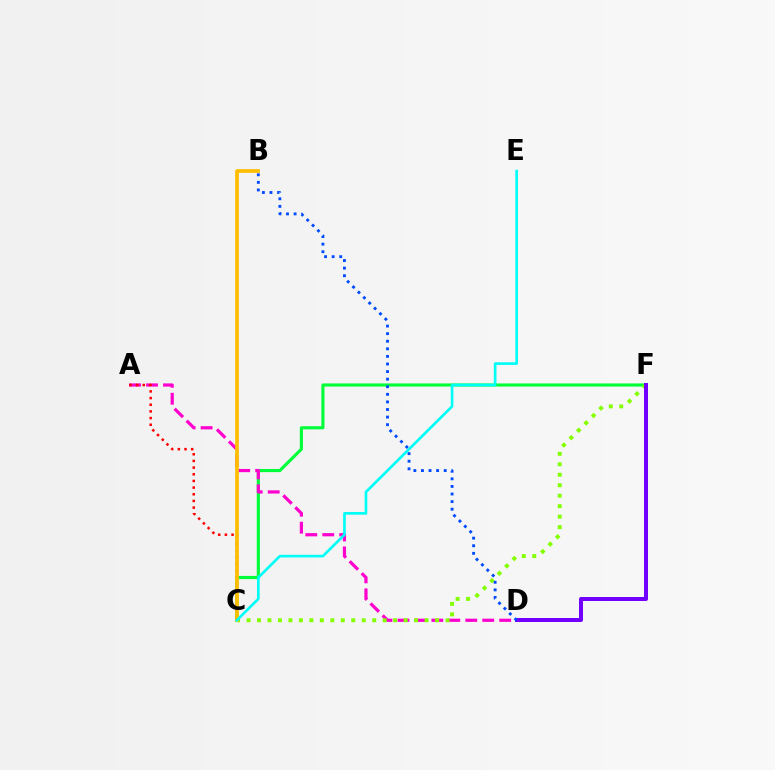{('C', 'F'): [{'color': '#00ff39', 'line_style': 'solid', 'thickness': 2.26}, {'color': '#84ff00', 'line_style': 'dotted', 'thickness': 2.85}], ('A', 'D'): [{'color': '#ff00cf', 'line_style': 'dashed', 'thickness': 2.3}], ('D', 'F'): [{'color': '#7200ff', 'line_style': 'solid', 'thickness': 2.88}], ('A', 'C'): [{'color': '#ff0000', 'line_style': 'dotted', 'thickness': 1.81}], ('B', 'C'): [{'color': '#ffbd00', 'line_style': 'solid', 'thickness': 2.66}], ('B', 'D'): [{'color': '#004bff', 'line_style': 'dotted', 'thickness': 2.06}], ('C', 'E'): [{'color': '#00fff6', 'line_style': 'solid', 'thickness': 1.92}]}